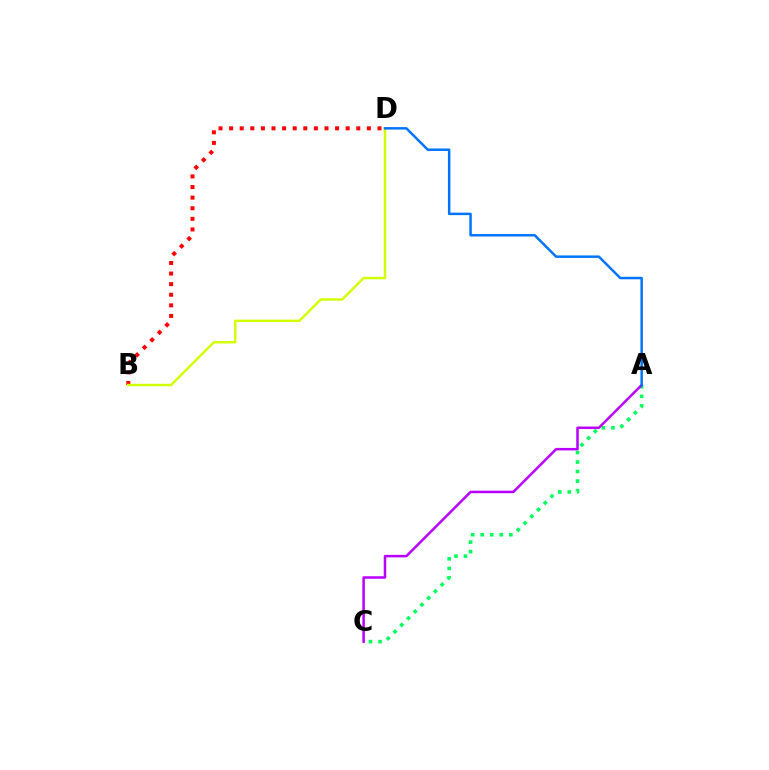{('A', 'C'): [{'color': '#00ff5c', 'line_style': 'dotted', 'thickness': 2.59}, {'color': '#b900ff', 'line_style': 'solid', 'thickness': 1.81}], ('B', 'D'): [{'color': '#ff0000', 'line_style': 'dotted', 'thickness': 2.88}, {'color': '#d1ff00', 'line_style': 'solid', 'thickness': 1.76}], ('A', 'D'): [{'color': '#0074ff', 'line_style': 'solid', 'thickness': 1.78}]}